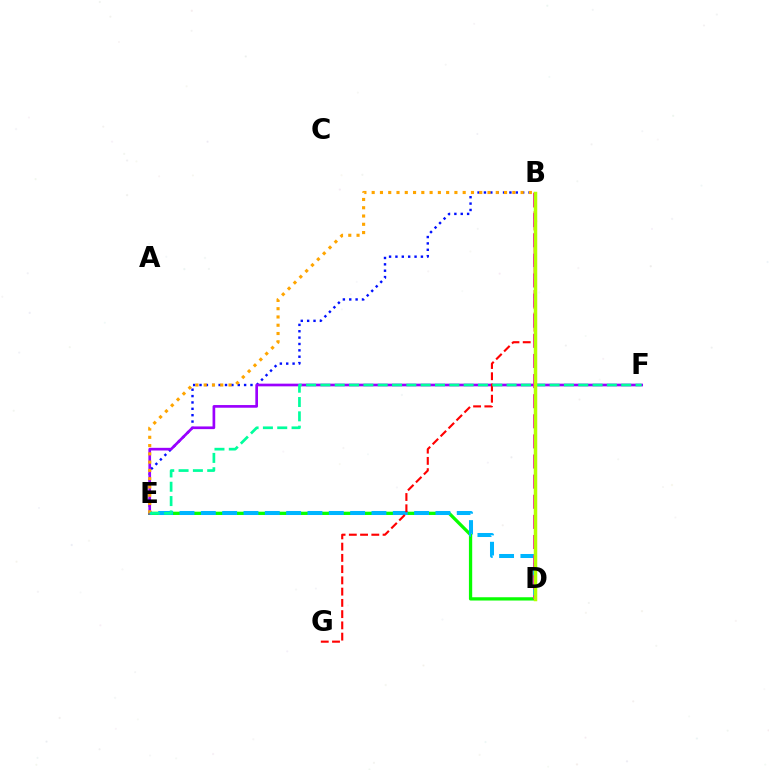{('B', 'E'): [{'color': '#0010ff', 'line_style': 'dotted', 'thickness': 1.73}, {'color': '#ffa500', 'line_style': 'dotted', 'thickness': 2.25}], ('D', 'E'): [{'color': '#08ff00', 'line_style': 'solid', 'thickness': 2.36}, {'color': '#00b5ff', 'line_style': 'dashed', 'thickness': 2.9}], ('E', 'F'): [{'color': '#9b00ff', 'line_style': 'solid', 'thickness': 1.93}, {'color': '#00ff9d', 'line_style': 'dashed', 'thickness': 1.95}], ('B', 'G'): [{'color': '#ff0000', 'line_style': 'dashed', 'thickness': 1.53}], ('B', 'D'): [{'color': '#ff00bd', 'line_style': 'dashed', 'thickness': 2.73}, {'color': '#b3ff00', 'line_style': 'solid', 'thickness': 2.51}]}